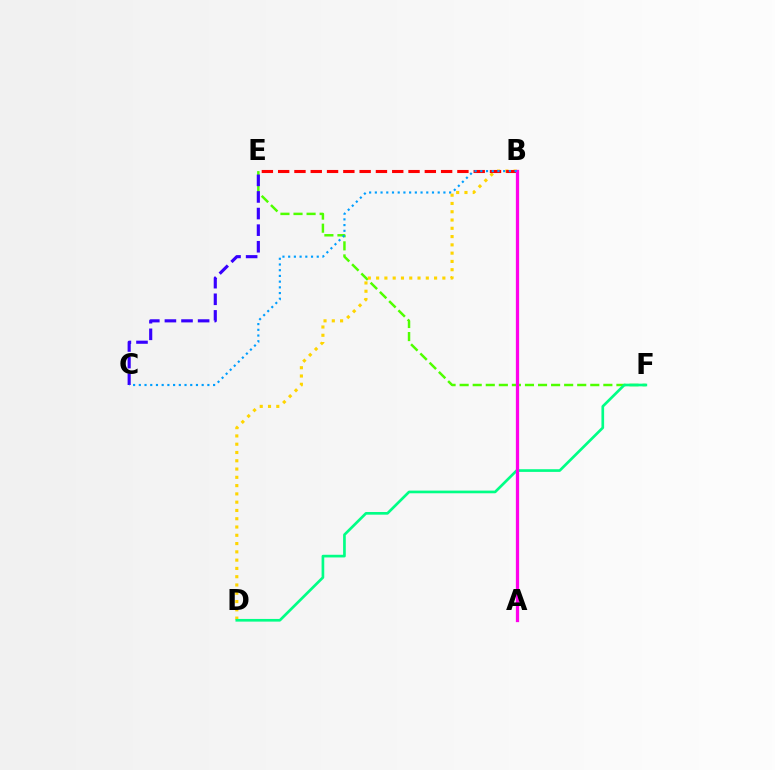{('E', 'F'): [{'color': '#4fff00', 'line_style': 'dashed', 'thickness': 1.77}], ('B', 'D'): [{'color': '#ffd500', 'line_style': 'dotted', 'thickness': 2.25}], ('B', 'E'): [{'color': '#ff0000', 'line_style': 'dashed', 'thickness': 2.21}], ('C', 'E'): [{'color': '#3700ff', 'line_style': 'dashed', 'thickness': 2.26}], ('D', 'F'): [{'color': '#00ff86', 'line_style': 'solid', 'thickness': 1.93}], ('A', 'B'): [{'color': '#ff00ed', 'line_style': 'solid', 'thickness': 2.35}], ('B', 'C'): [{'color': '#009eff', 'line_style': 'dotted', 'thickness': 1.55}]}